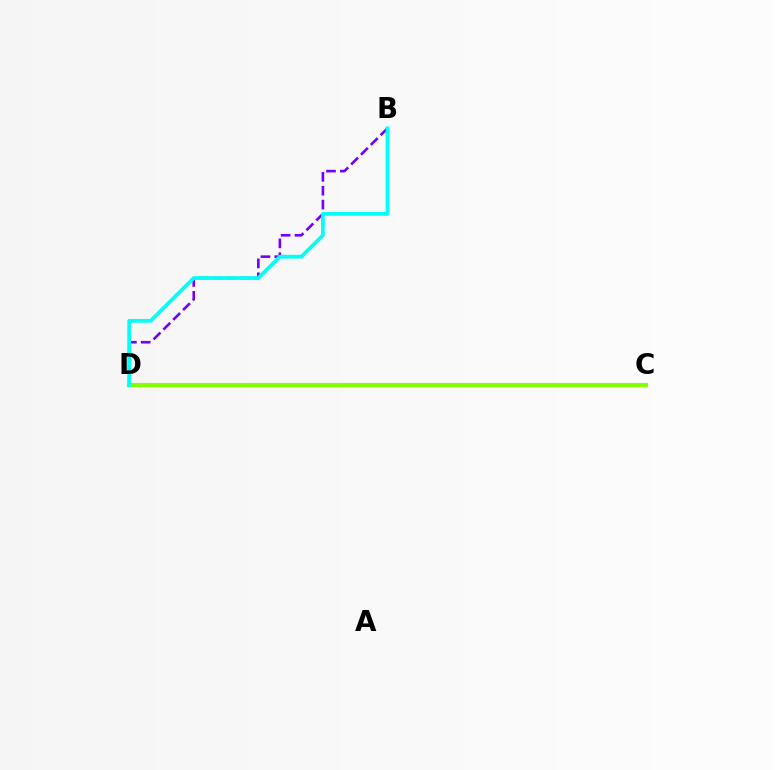{('C', 'D'): [{'color': '#ff0000', 'line_style': 'solid', 'thickness': 2.74}, {'color': '#84ff00', 'line_style': 'solid', 'thickness': 2.98}], ('B', 'D'): [{'color': '#7200ff', 'line_style': 'dashed', 'thickness': 1.88}, {'color': '#00fff6', 'line_style': 'solid', 'thickness': 2.7}]}